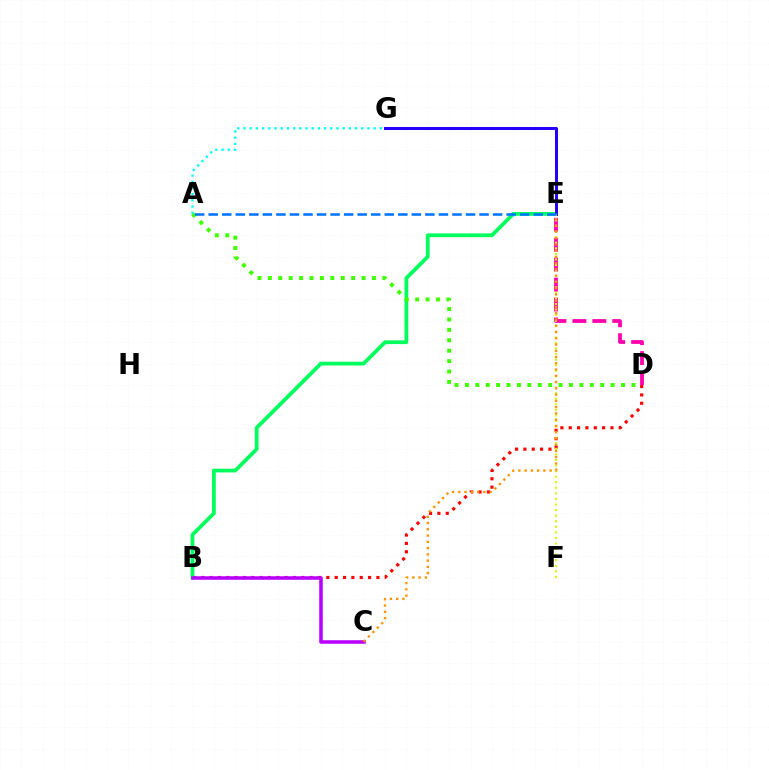{('D', 'E'): [{'color': '#ff00ac', 'line_style': 'dashed', 'thickness': 2.71}], ('B', 'D'): [{'color': '#ff0000', 'line_style': 'dotted', 'thickness': 2.27}], ('B', 'E'): [{'color': '#00ff5c', 'line_style': 'solid', 'thickness': 2.71}], ('E', 'G'): [{'color': '#2500ff', 'line_style': 'solid', 'thickness': 2.16}], ('E', 'F'): [{'color': '#d1ff00', 'line_style': 'dotted', 'thickness': 1.51}], ('B', 'C'): [{'color': '#b900ff', 'line_style': 'solid', 'thickness': 2.54}], ('A', 'G'): [{'color': '#00fff6', 'line_style': 'dotted', 'thickness': 1.68}], ('A', 'D'): [{'color': '#3dff00', 'line_style': 'dotted', 'thickness': 2.83}], ('C', 'E'): [{'color': '#ff9400', 'line_style': 'dotted', 'thickness': 1.7}], ('A', 'E'): [{'color': '#0074ff', 'line_style': 'dashed', 'thickness': 1.84}]}